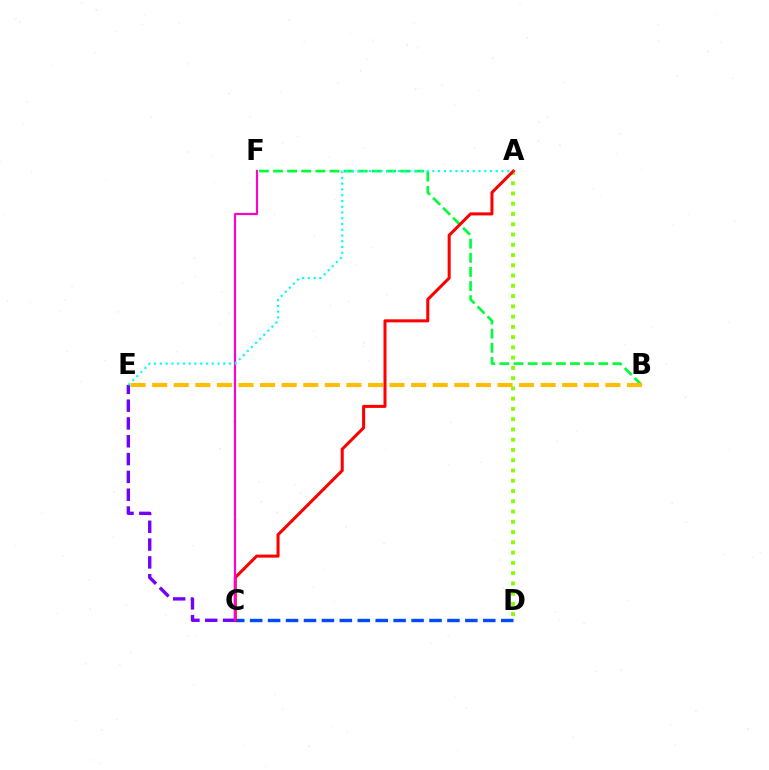{('B', 'F'): [{'color': '#00ff39', 'line_style': 'dashed', 'thickness': 1.92}], ('C', 'D'): [{'color': '#004bff', 'line_style': 'dashed', 'thickness': 2.44}], ('A', 'D'): [{'color': '#84ff00', 'line_style': 'dotted', 'thickness': 2.79}], ('B', 'E'): [{'color': '#ffbd00', 'line_style': 'dashed', 'thickness': 2.93}], ('A', 'C'): [{'color': '#ff0000', 'line_style': 'solid', 'thickness': 2.19}], ('C', 'E'): [{'color': '#7200ff', 'line_style': 'dashed', 'thickness': 2.42}], ('C', 'F'): [{'color': '#ff00cf', 'line_style': 'solid', 'thickness': 1.57}], ('A', 'E'): [{'color': '#00fff6', 'line_style': 'dotted', 'thickness': 1.57}]}